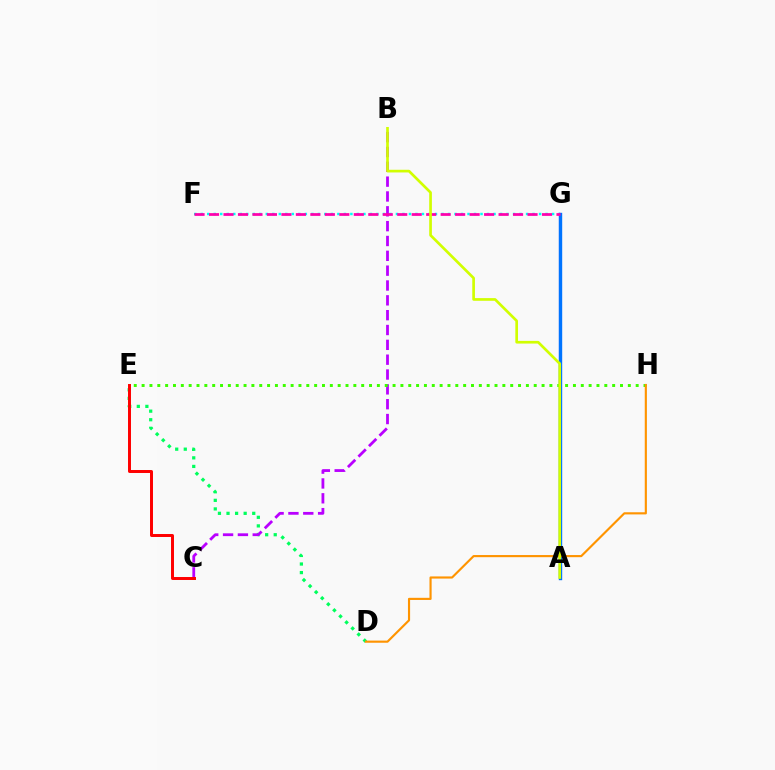{('A', 'G'): [{'color': '#2500ff', 'line_style': 'solid', 'thickness': 1.51}, {'color': '#0074ff', 'line_style': 'solid', 'thickness': 2.44}], ('D', 'E'): [{'color': '#00ff5c', 'line_style': 'dotted', 'thickness': 2.33}], ('B', 'C'): [{'color': '#b900ff', 'line_style': 'dashed', 'thickness': 2.02}], ('C', 'E'): [{'color': '#ff0000', 'line_style': 'solid', 'thickness': 2.14}], ('F', 'G'): [{'color': '#00fff6', 'line_style': 'dotted', 'thickness': 1.77}, {'color': '#ff00ac', 'line_style': 'dashed', 'thickness': 1.97}], ('E', 'H'): [{'color': '#3dff00', 'line_style': 'dotted', 'thickness': 2.13}], ('D', 'H'): [{'color': '#ff9400', 'line_style': 'solid', 'thickness': 1.55}], ('A', 'B'): [{'color': '#d1ff00', 'line_style': 'solid', 'thickness': 1.93}]}